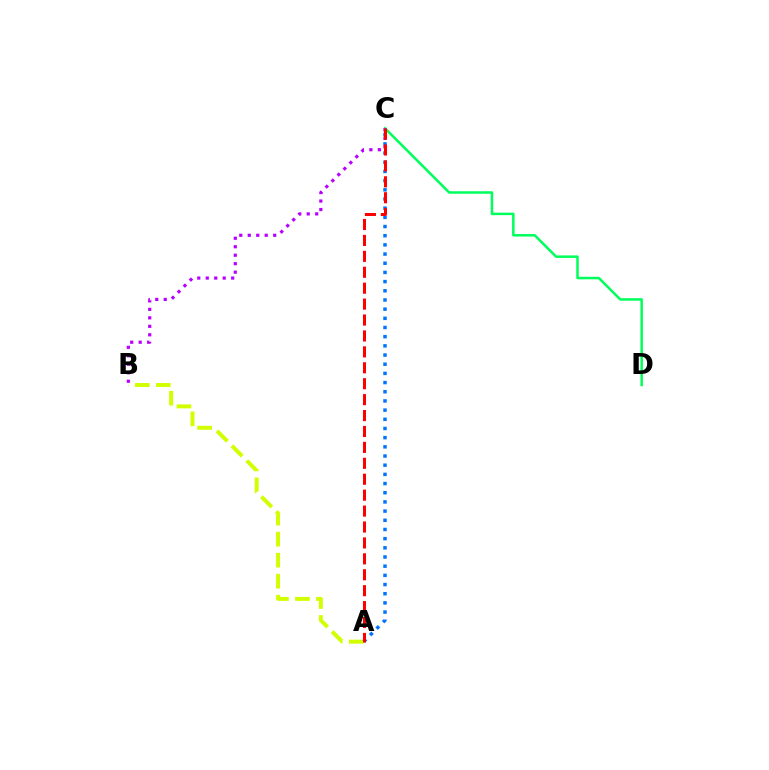{('C', 'D'): [{'color': '#00ff5c', 'line_style': 'solid', 'thickness': 1.81}], ('A', 'B'): [{'color': '#d1ff00', 'line_style': 'dashed', 'thickness': 2.86}], ('A', 'C'): [{'color': '#0074ff', 'line_style': 'dotted', 'thickness': 2.49}, {'color': '#ff0000', 'line_style': 'dashed', 'thickness': 2.16}], ('B', 'C'): [{'color': '#b900ff', 'line_style': 'dotted', 'thickness': 2.3}]}